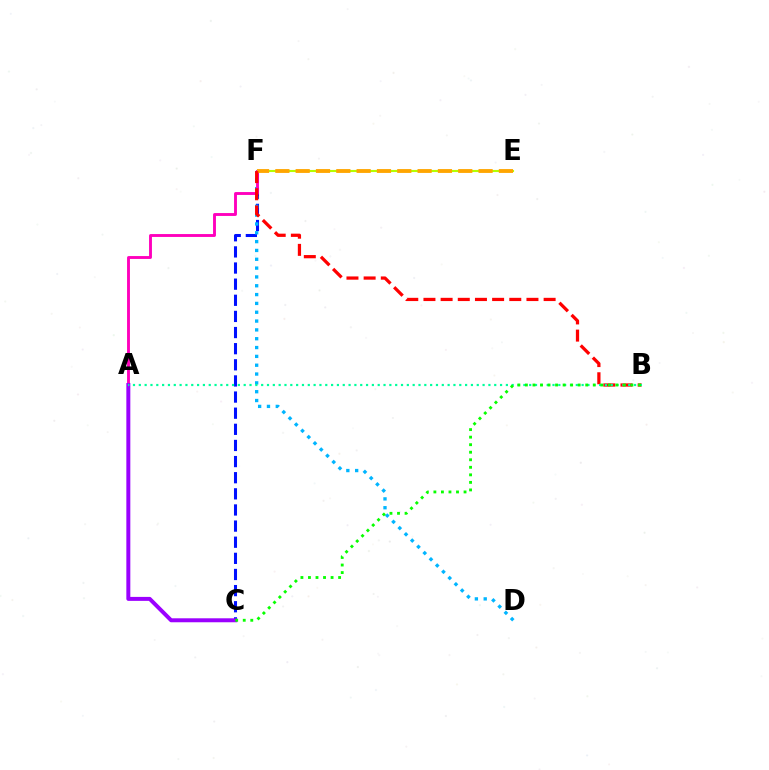{('E', 'F'): [{'color': '#b3ff00', 'line_style': 'solid', 'thickness': 1.52}, {'color': '#ffa500', 'line_style': 'dashed', 'thickness': 2.76}], ('C', 'F'): [{'color': '#0010ff', 'line_style': 'dashed', 'thickness': 2.19}], ('D', 'F'): [{'color': '#00b5ff', 'line_style': 'dotted', 'thickness': 2.4}], ('A', 'F'): [{'color': '#ff00bd', 'line_style': 'solid', 'thickness': 2.07}], ('A', 'C'): [{'color': '#9b00ff', 'line_style': 'solid', 'thickness': 2.86}], ('B', 'F'): [{'color': '#ff0000', 'line_style': 'dashed', 'thickness': 2.33}], ('A', 'B'): [{'color': '#00ff9d', 'line_style': 'dotted', 'thickness': 1.58}], ('B', 'C'): [{'color': '#08ff00', 'line_style': 'dotted', 'thickness': 2.05}]}